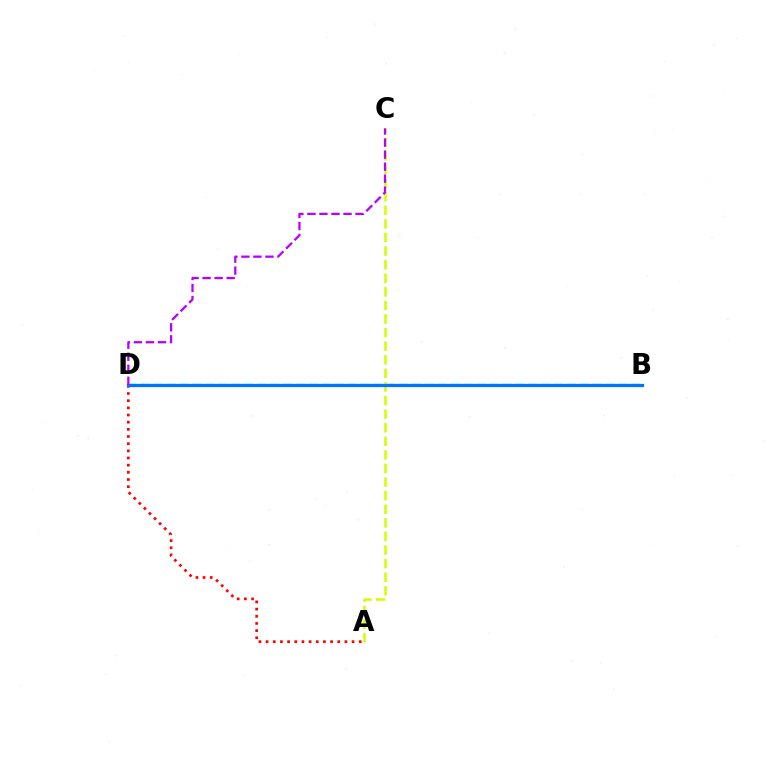{('A', 'C'): [{'color': '#d1ff00', 'line_style': 'dashed', 'thickness': 1.85}], ('B', 'D'): [{'color': '#00ff5c', 'line_style': 'dashed', 'thickness': 1.75}, {'color': '#0074ff', 'line_style': 'solid', 'thickness': 2.33}], ('A', 'D'): [{'color': '#ff0000', 'line_style': 'dotted', 'thickness': 1.95}], ('C', 'D'): [{'color': '#b900ff', 'line_style': 'dashed', 'thickness': 1.63}]}